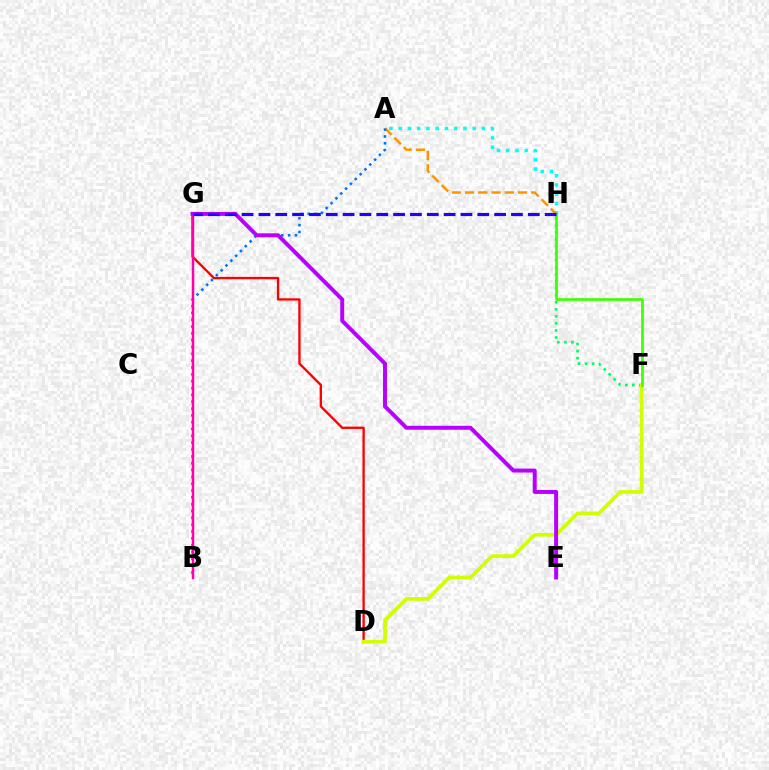{('D', 'G'): [{'color': '#ff0000', 'line_style': 'solid', 'thickness': 1.68}], ('A', 'H'): [{'color': '#00fff6', 'line_style': 'dotted', 'thickness': 2.51}, {'color': '#ff9400', 'line_style': 'dashed', 'thickness': 1.8}], ('A', 'B'): [{'color': '#0074ff', 'line_style': 'dotted', 'thickness': 1.86}], ('F', 'H'): [{'color': '#00ff5c', 'line_style': 'dotted', 'thickness': 1.91}, {'color': '#3dff00', 'line_style': 'solid', 'thickness': 1.92}], ('D', 'F'): [{'color': '#d1ff00', 'line_style': 'solid', 'thickness': 2.68}], ('B', 'G'): [{'color': '#ff00ac', 'line_style': 'solid', 'thickness': 1.77}], ('E', 'G'): [{'color': '#b900ff', 'line_style': 'solid', 'thickness': 2.85}], ('G', 'H'): [{'color': '#2500ff', 'line_style': 'dashed', 'thickness': 2.29}]}